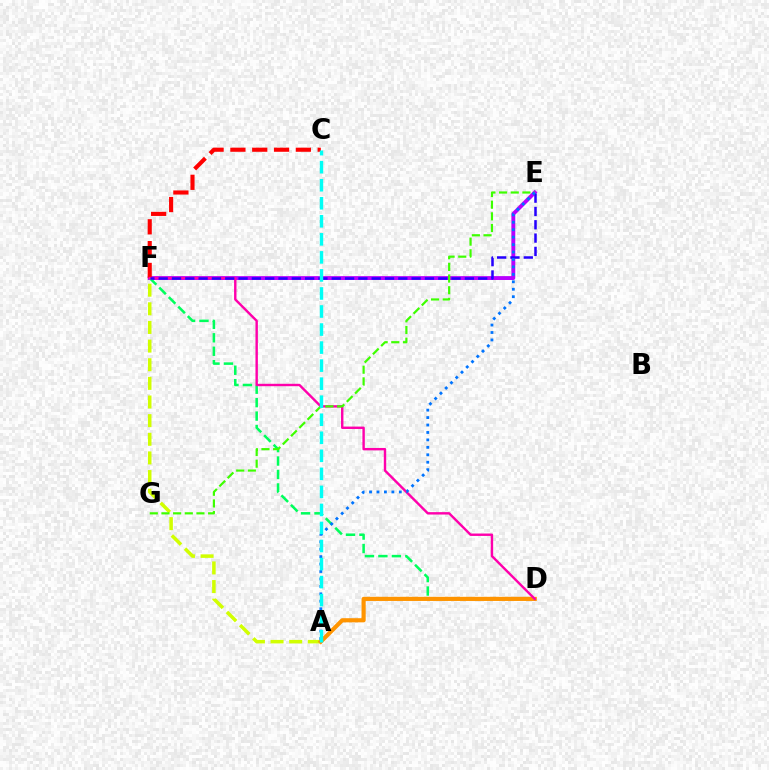{('E', 'F'): [{'color': '#b900ff', 'line_style': 'solid', 'thickness': 2.79}, {'color': '#2500ff', 'line_style': 'dashed', 'thickness': 1.81}], ('A', 'F'): [{'color': '#d1ff00', 'line_style': 'dashed', 'thickness': 2.53}], ('D', 'F'): [{'color': '#00ff5c', 'line_style': 'dashed', 'thickness': 1.83}, {'color': '#ff00ac', 'line_style': 'solid', 'thickness': 1.73}], ('C', 'F'): [{'color': '#ff0000', 'line_style': 'dashed', 'thickness': 2.96}], ('A', 'D'): [{'color': '#ff9400', 'line_style': 'solid', 'thickness': 2.99}], ('E', 'G'): [{'color': '#3dff00', 'line_style': 'dashed', 'thickness': 1.58}], ('A', 'E'): [{'color': '#0074ff', 'line_style': 'dotted', 'thickness': 2.02}], ('A', 'C'): [{'color': '#00fff6', 'line_style': 'dashed', 'thickness': 2.45}]}